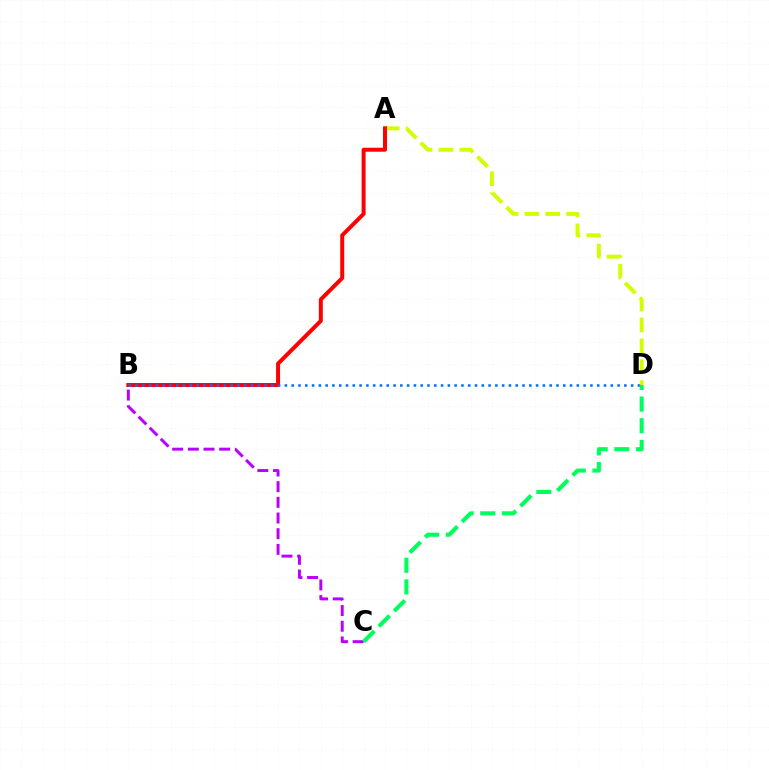{('A', 'D'): [{'color': '#d1ff00', 'line_style': 'dashed', 'thickness': 2.83}], ('B', 'C'): [{'color': '#b900ff', 'line_style': 'dashed', 'thickness': 2.13}], ('A', 'B'): [{'color': '#ff0000', 'line_style': 'solid', 'thickness': 2.86}], ('B', 'D'): [{'color': '#0074ff', 'line_style': 'dotted', 'thickness': 1.84}], ('C', 'D'): [{'color': '#00ff5c', 'line_style': 'dashed', 'thickness': 2.94}]}